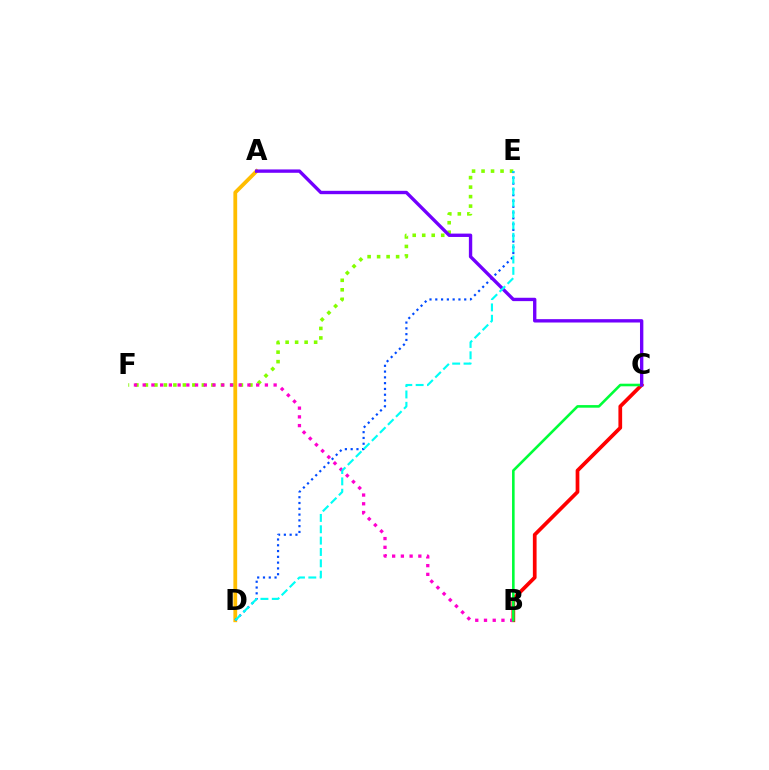{('B', 'C'): [{'color': '#ff0000', 'line_style': 'solid', 'thickness': 2.68}, {'color': '#00ff39', 'line_style': 'solid', 'thickness': 1.87}], ('A', 'D'): [{'color': '#ffbd00', 'line_style': 'solid', 'thickness': 2.73}], ('E', 'F'): [{'color': '#84ff00', 'line_style': 'dotted', 'thickness': 2.58}], ('B', 'F'): [{'color': '#ff00cf', 'line_style': 'dotted', 'thickness': 2.37}], ('D', 'E'): [{'color': '#004bff', 'line_style': 'dotted', 'thickness': 1.57}, {'color': '#00fff6', 'line_style': 'dashed', 'thickness': 1.54}], ('A', 'C'): [{'color': '#7200ff', 'line_style': 'solid', 'thickness': 2.42}]}